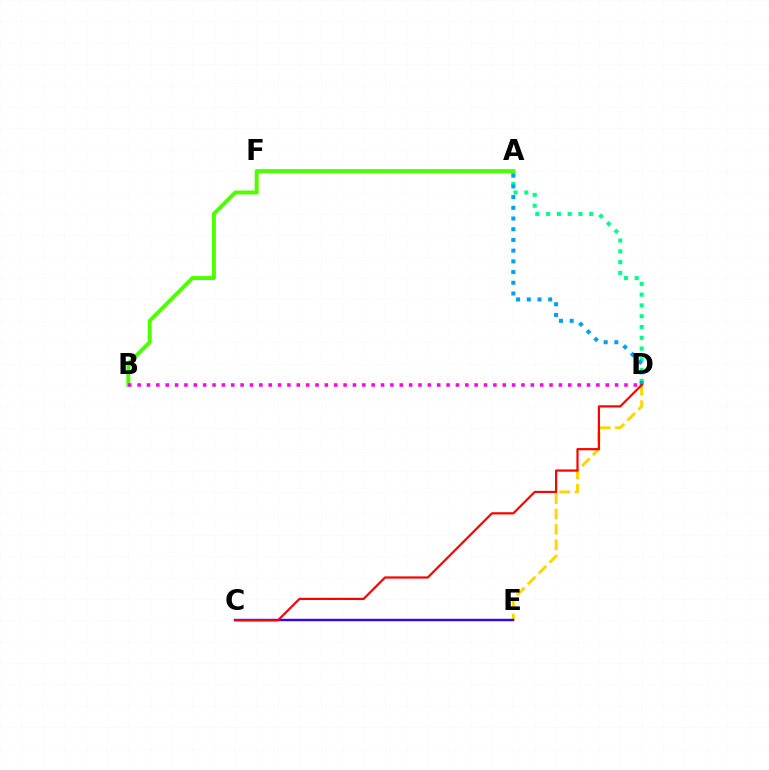{('D', 'E'): [{'color': '#ffd500', 'line_style': 'dashed', 'thickness': 2.08}], ('A', 'D'): [{'color': '#00ff86', 'line_style': 'dotted', 'thickness': 2.93}, {'color': '#009eff', 'line_style': 'dotted', 'thickness': 2.91}], ('A', 'B'): [{'color': '#4fff00', 'line_style': 'solid', 'thickness': 2.86}], ('C', 'E'): [{'color': '#3700ff', 'line_style': 'solid', 'thickness': 1.74}], ('B', 'D'): [{'color': '#ff00ed', 'line_style': 'dotted', 'thickness': 2.54}], ('C', 'D'): [{'color': '#ff0000', 'line_style': 'solid', 'thickness': 1.59}]}